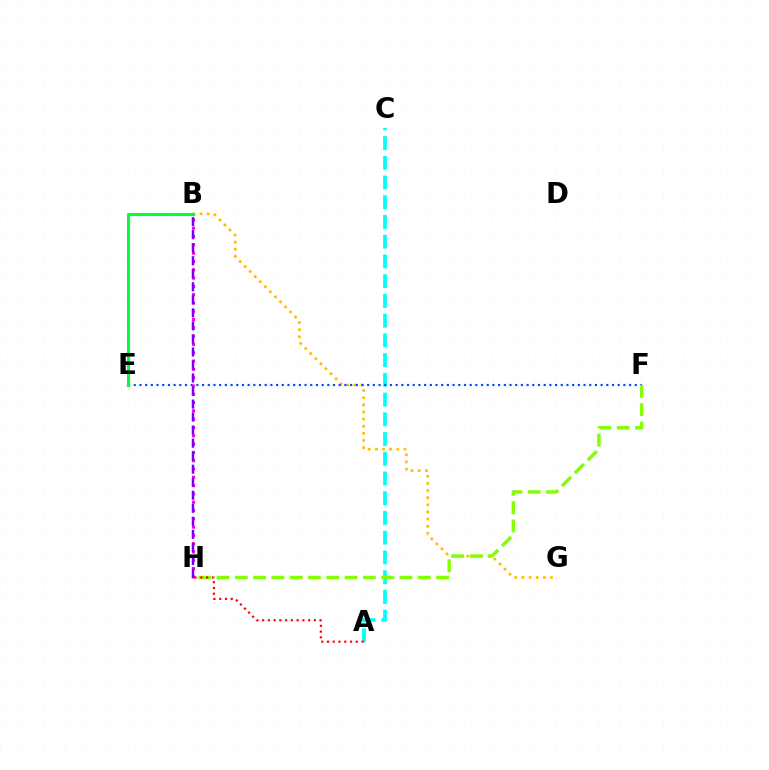{('B', 'G'): [{'color': '#ffbd00', 'line_style': 'dotted', 'thickness': 1.94}], ('A', 'C'): [{'color': '#00fff6', 'line_style': 'dashed', 'thickness': 2.68}], ('E', 'F'): [{'color': '#004bff', 'line_style': 'dotted', 'thickness': 1.55}], ('F', 'H'): [{'color': '#84ff00', 'line_style': 'dashed', 'thickness': 2.49}], ('B', 'E'): [{'color': '#00ff39', 'line_style': 'solid', 'thickness': 2.24}], ('B', 'H'): [{'color': '#ff00cf', 'line_style': 'dotted', 'thickness': 2.26}, {'color': '#7200ff', 'line_style': 'dashed', 'thickness': 1.77}], ('A', 'H'): [{'color': '#ff0000', 'line_style': 'dotted', 'thickness': 1.56}]}